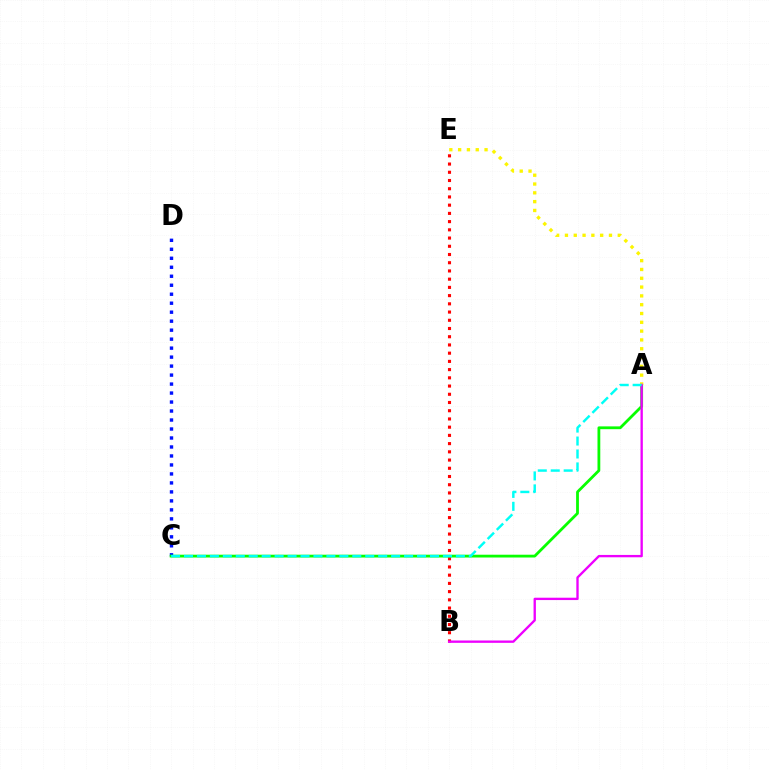{('B', 'E'): [{'color': '#ff0000', 'line_style': 'dotted', 'thickness': 2.23}], ('C', 'D'): [{'color': '#0010ff', 'line_style': 'dotted', 'thickness': 2.44}], ('A', 'C'): [{'color': '#08ff00', 'line_style': 'solid', 'thickness': 2.01}, {'color': '#00fff6', 'line_style': 'dashed', 'thickness': 1.76}], ('A', 'E'): [{'color': '#fcf500', 'line_style': 'dotted', 'thickness': 2.39}], ('A', 'B'): [{'color': '#ee00ff', 'line_style': 'solid', 'thickness': 1.69}]}